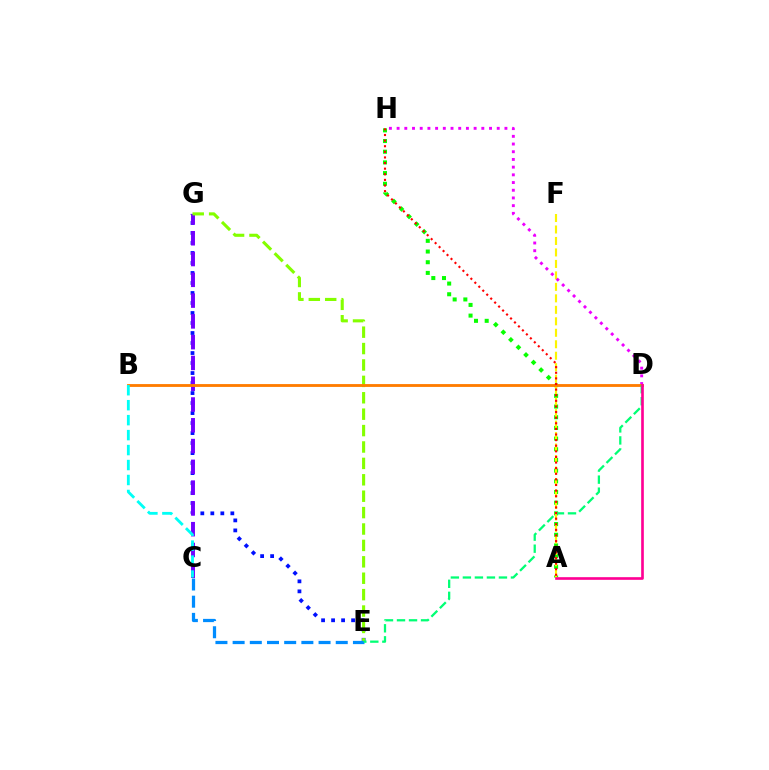{('E', 'G'): [{'color': '#0010ff', 'line_style': 'dotted', 'thickness': 2.72}, {'color': '#84ff00', 'line_style': 'dashed', 'thickness': 2.23}], ('C', 'G'): [{'color': '#7200ff', 'line_style': 'dashed', 'thickness': 2.82}], ('A', 'H'): [{'color': '#08ff00', 'line_style': 'dotted', 'thickness': 2.9}, {'color': '#ff0000', 'line_style': 'dotted', 'thickness': 1.52}], ('A', 'F'): [{'color': '#fcf500', 'line_style': 'dashed', 'thickness': 1.56}], ('D', 'H'): [{'color': '#ee00ff', 'line_style': 'dotted', 'thickness': 2.09}], ('C', 'E'): [{'color': '#008cff', 'line_style': 'dashed', 'thickness': 2.33}], ('B', 'D'): [{'color': '#ff7c00', 'line_style': 'solid', 'thickness': 2.05}], ('D', 'E'): [{'color': '#00ff74', 'line_style': 'dashed', 'thickness': 1.63}], ('A', 'D'): [{'color': '#ff0094', 'line_style': 'solid', 'thickness': 1.91}], ('B', 'C'): [{'color': '#00fff6', 'line_style': 'dashed', 'thickness': 2.03}]}